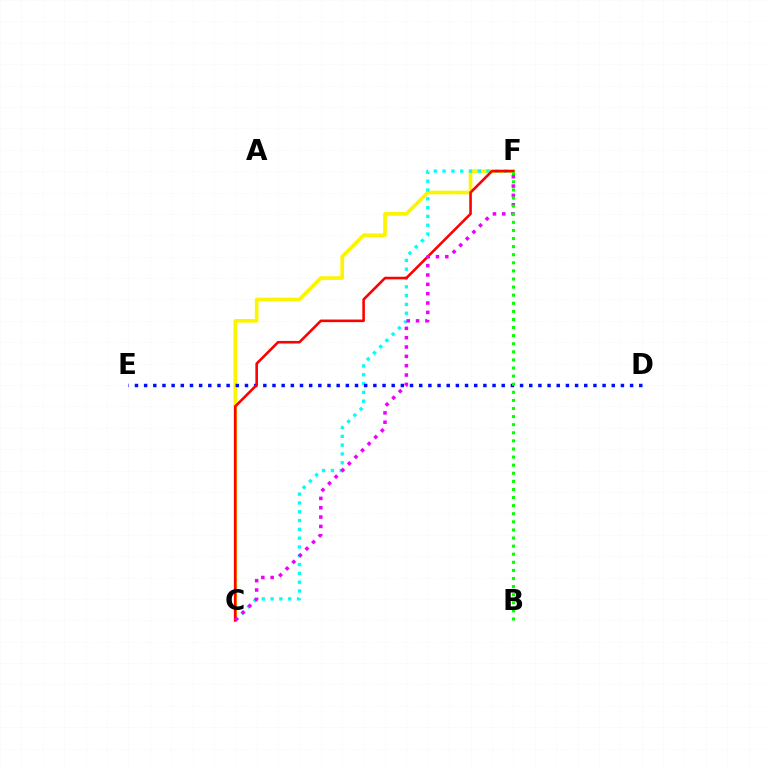{('C', 'F'): [{'color': '#fcf500', 'line_style': 'solid', 'thickness': 2.63}, {'color': '#00fff6', 'line_style': 'dotted', 'thickness': 2.39}, {'color': '#ff0000', 'line_style': 'solid', 'thickness': 1.87}, {'color': '#ee00ff', 'line_style': 'dotted', 'thickness': 2.54}], ('D', 'E'): [{'color': '#0010ff', 'line_style': 'dotted', 'thickness': 2.49}], ('B', 'F'): [{'color': '#08ff00', 'line_style': 'dotted', 'thickness': 2.2}]}